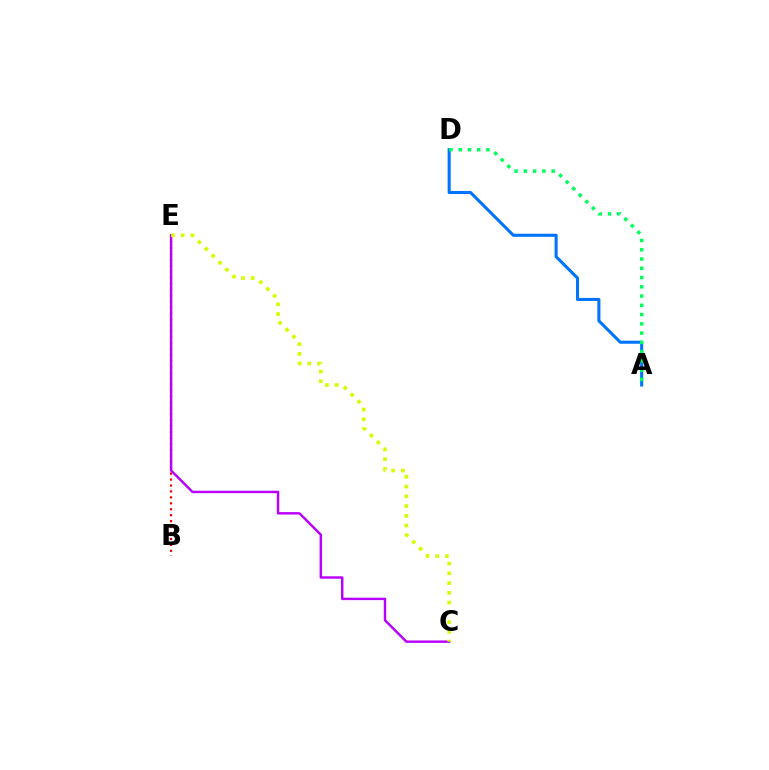{('B', 'E'): [{'color': '#ff0000', 'line_style': 'dotted', 'thickness': 1.61}], ('A', 'D'): [{'color': '#0074ff', 'line_style': 'solid', 'thickness': 2.2}, {'color': '#00ff5c', 'line_style': 'dotted', 'thickness': 2.52}], ('C', 'E'): [{'color': '#b900ff', 'line_style': 'solid', 'thickness': 1.76}, {'color': '#d1ff00', 'line_style': 'dotted', 'thickness': 2.65}]}